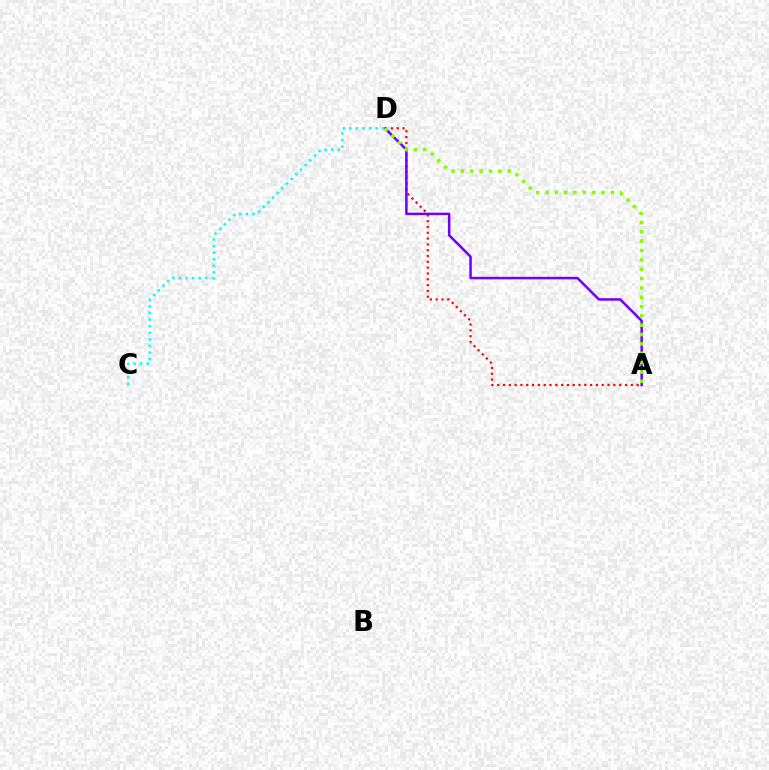{('A', 'D'): [{'color': '#ff0000', 'line_style': 'dotted', 'thickness': 1.58}, {'color': '#7200ff', 'line_style': 'solid', 'thickness': 1.81}, {'color': '#84ff00', 'line_style': 'dotted', 'thickness': 2.54}], ('C', 'D'): [{'color': '#00fff6', 'line_style': 'dotted', 'thickness': 1.79}]}